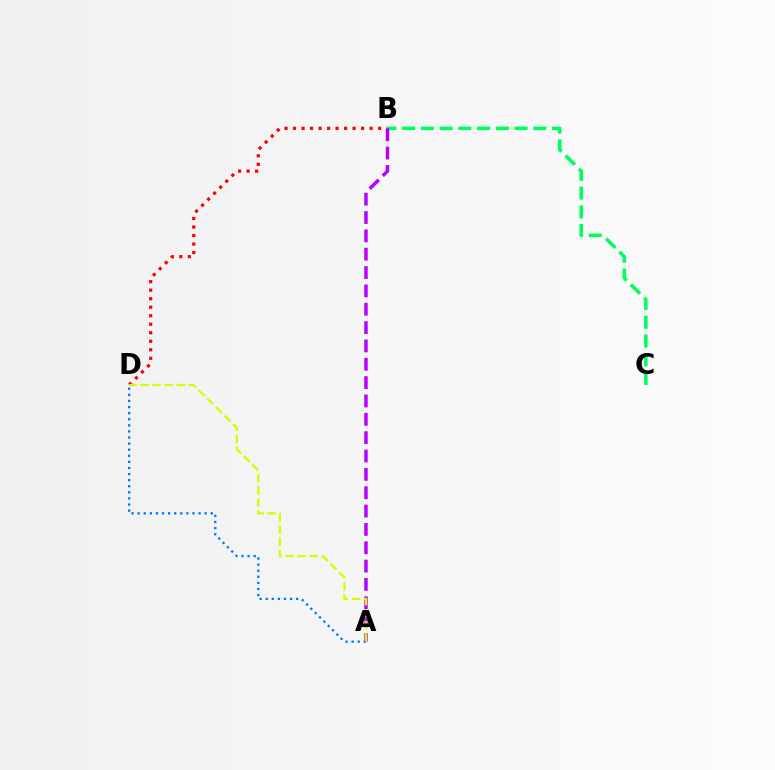{('B', 'D'): [{'color': '#ff0000', 'line_style': 'dotted', 'thickness': 2.31}], ('A', 'D'): [{'color': '#0074ff', 'line_style': 'dotted', 'thickness': 1.66}, {'color': '#d1ff00', 'line_style': 'dashed', 'thickness': 1.64}], ('B', 'C'): [{'color': '#00ff5c', 'line_style': 'dashed', 'thickness': 2.55}], ('A', 'B'): [{'color': '#b900ff', 'line_style': 'dashed', 'thickness': 2.49}]}